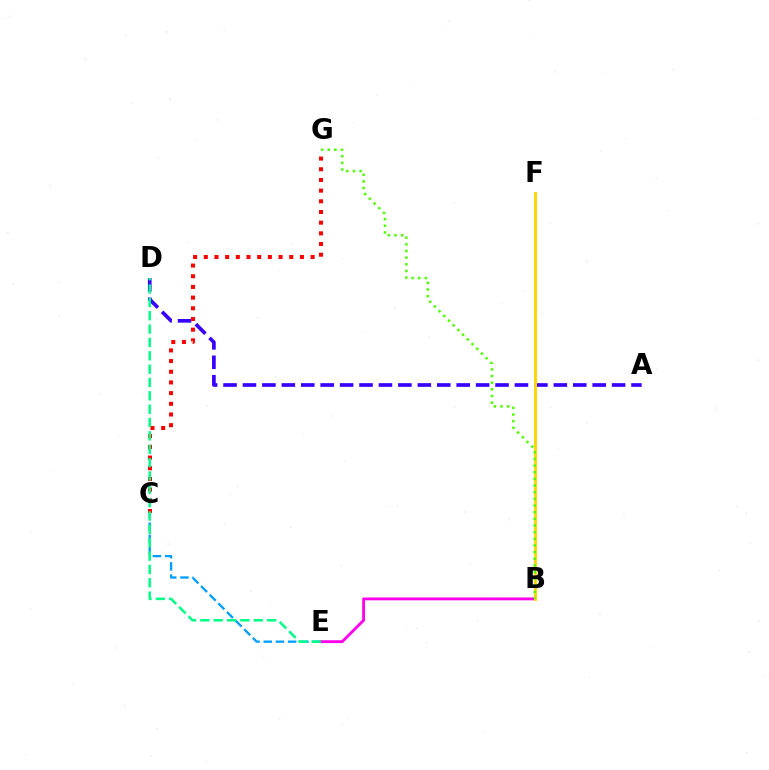{('A', 'D'): [{'color': '#3700ff', 'line_style': 'dashed', 'thickness': 2.64}], ('C', 'E'): [{'color': '#009eff', 'line_style': 'dashed', 'thickness': 1.66}], ('B', 'E'): [{'color': '#ff00ed', 'line_style': 'solid', 'thickness': 2.05}], ('B', 'F'): [{'color': '#ffd500', 'line_style': 'solid', 'thickness': 2.07}], ('C', 'G'): [{'color': '#ff0000', 'line_style': 'dotted', 'thickness': 2.9}], ('D', 'E'): [{'color': '#00ff86', 'line_style': 'dashed', 'thickness': 1.81}], ('B', 'G'): [{'color': '#4fff00', 'line_style': 'dotted', 'thickness': 1.81}]}